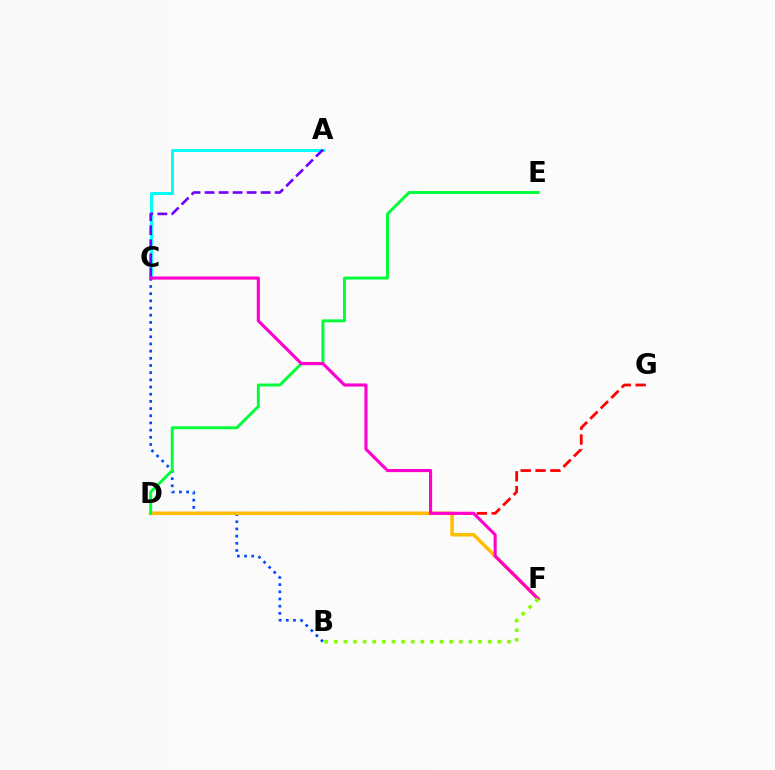{('A', 'C'): [{'color': '#00fff6', 'line_style': 'solid', 'thickness': 2.18}, {'color': '#7200ff', 'line_style': 'dashed', 'thickness': 1.9}], ('B', 'C'): [{'color': '#004bff', 'line_style': 'dotted', 'thickness': 1.95}], ('D', 'G'): [{'color': '#ff0000', 'line_style': 'dashed', 'thickness': 2.01}], ('D', 'F'): [{'color': '#ffbd00', 'line_style': 'solid', 'thickness': 2.53}], ('D', 'E'): [{'color': '#00ff39', 'line_style': 'solid', 'thickness': 2.12}], ('C', 'F'): [{'color': '#ff00cf', 'line_style': 'solid', 'thickness': 2.25}], ('B', 'F'): [{'color': '#84ff00', 'line_style': 'dotted', 'thickness': 2.61}]}